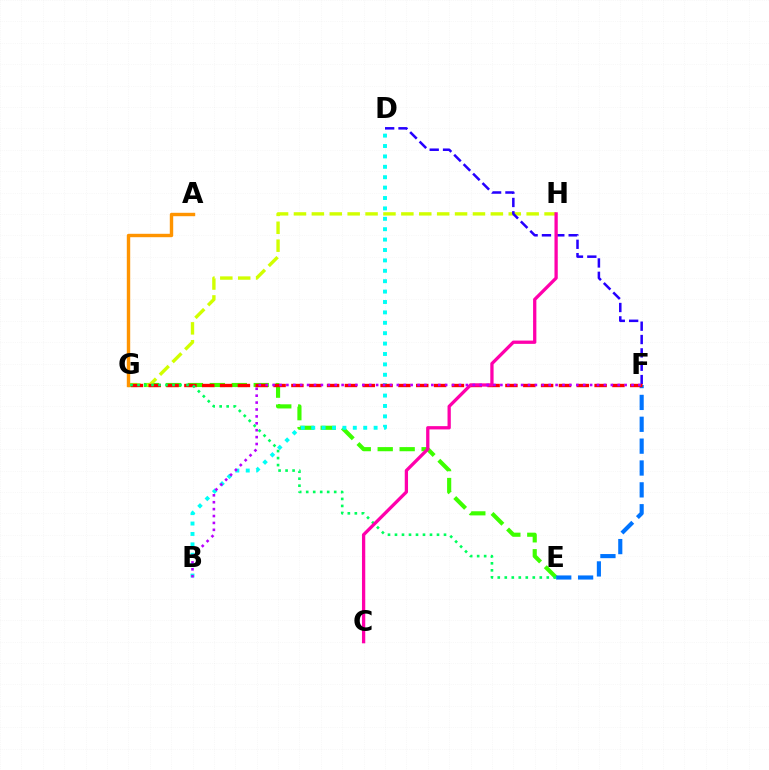{('E', 'G'): [{'color': '#3dff00', 'line_style': 'dashed', 'thickness': 2.98}, {'color': '#00ff5c', 'line_style': 'dotted', 'thickness': 1.9}], ('G', 'H'): [{'color': '#d1ff00', 'line_style': 'dashed', 'thickness': 2.43}], ('E', 'F'): [{'color': '#0074ff', 'line_style': 'dashed', 'thickness': 2.97}], ('B', 'D'): [{'color': '#00fff6', 'line_style': 'dotted', 'thickness': 2.83}], ('D', 'F'): [{'color': '#2500ff', 'line_style': 'dashed', 'thickness': 1.81}], ('F', 'G'): [{'color': '#ff0000', 'line_style': 'dashed', 'thickness': 2.42}], ('A', 'G'): [{'color': '#ff9400', 'line_style': 'solid', 'thickness': 2.45}], ('C', 'H'): [{'color': '#ff00ac', 'line_style': 'solid', 'thickness': 2.37}], ('B', 'F'): [{'color': '#b900ff', 'line_style': 'dotted', 'thickness': 1.88}]}